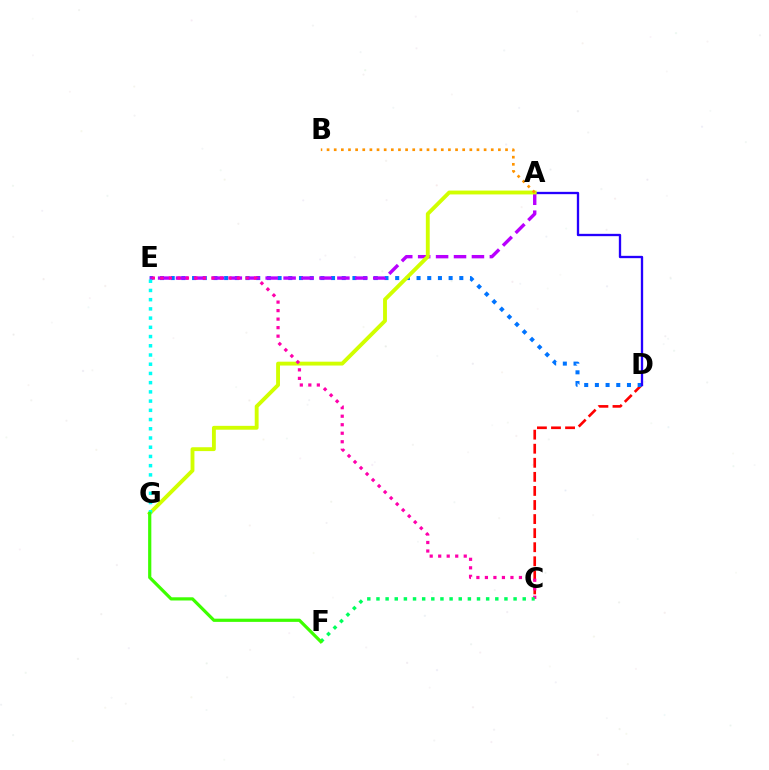{('C', 'D'): [{'color': '#ff0000', 'line_style': 'dashed', 'thickness': 1.91}], ('D', 'E'): [{'color': '#0074ff', 'line_style': 'dotted', 'thickness': 2.9}], ('A', 'D'): [{'color': '#2500ff', 'line_style': 'solid', 'thickness': 1.68}], ('A', 'E'): [{'color': '#b900ff', 'line_style': 'dashed', 'thickness': 2.44}], ('A', 'G'): [{'color': '#d1ff00', 'line_style': 'solid', 'thickness': 2.78}], ('A', 'B'): [{'color': '#ff9400', 'line_style': 'dotted', 'thickness': 1.94}], ('C', 'E'): [{'color': '#ff00ac', 'line_style': 'dotted', 'thickness': 2.31}], ('C', 'F'): [{'color': '#00ff5c', 'line_style': 'dotted', 'thickness': 2.48}], ('E', 'G'): [{'color': '#00fff6', 'line_style': 'dotted', 'thickness': 2.51}], ('F', 'G'): [{'color': '#3dff00', 'line_style': 'solid', 'thickness': 2.3}]}